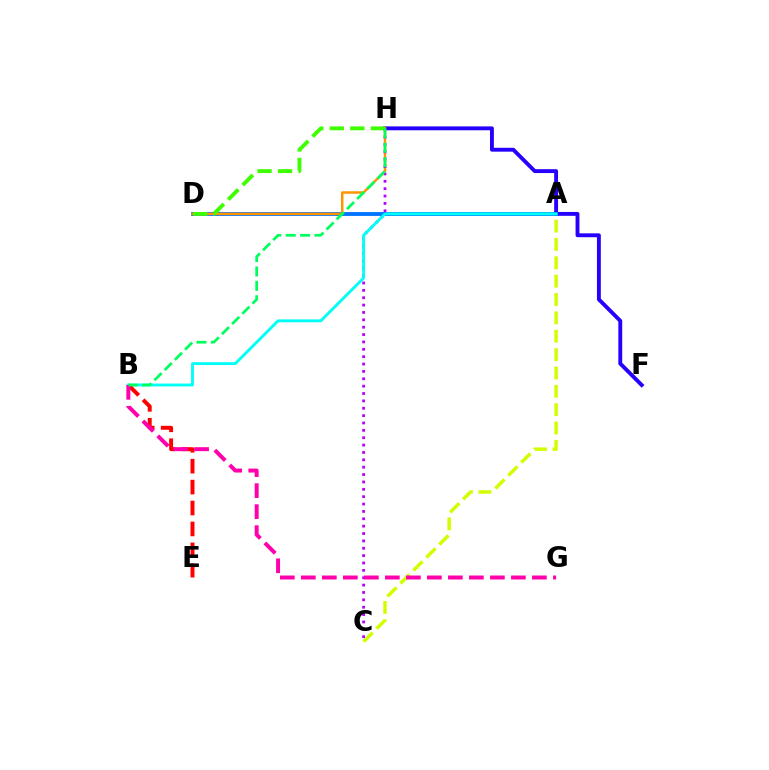{('A', 'C'): [{'color': '#d1ff00', 'line_style': 'dashed', 'thickness': 2.49}], ('F', 'H'): [{'color': '#2500ff', 'line_style': 'solid', 'thickness': 2.79}], ('A', 'D'): [{'color': '#0074ff', 'line_style': 'solid', 'thickness': 2.78}], ('D', 'H'): [{'color': '#ff9400', 'line_style': 'solid', 'thickness': 1.78}, {'color': '#3dff00', 'line_style': 'dashed', 'thickness': 2.79}], ('C', 'H'): [{'color': '#b900ff', 'line_style': 'dotted', 'thickness': 2.0}], ('A', 'B'): [{'color': '#00fff6', 'line_style': 'solid', 'thickness': 2.06}], ('B', 'E'): [{'color': '#ff0000', 'line_style': 'dashed', 'thickness': 2.84}], ('B', 'G'): [{'color': '#ff00ac', 'line_style': 'dashed', 'thickness': 2.85}], ('B', 'H'): [{'color': '#00ff5c', 'line_style': 'dashed', 'thickness': 1.96}]}